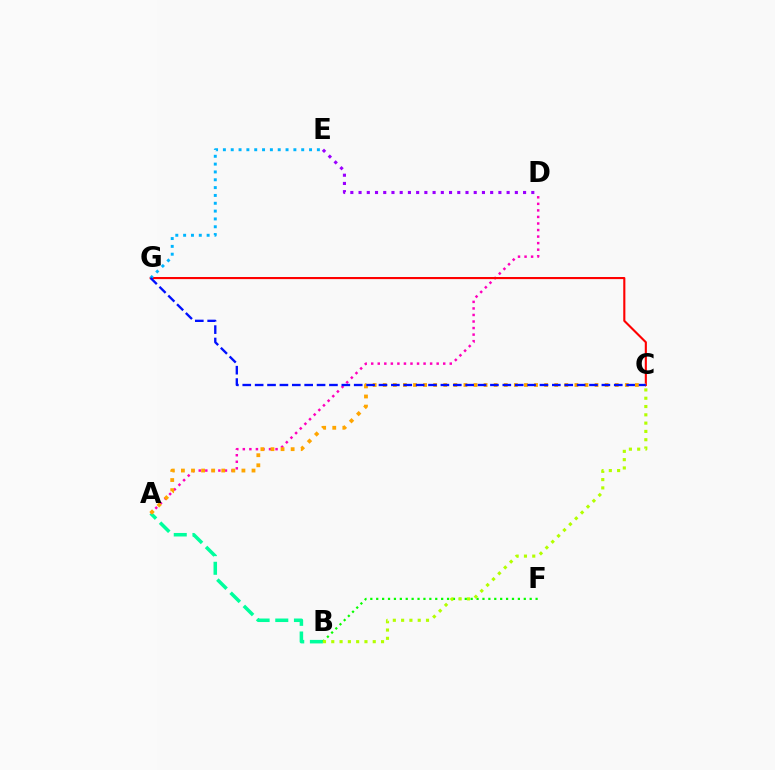{('A', 'B'): [{'color': '#00ff9d', 'line_style': 'dashed', 'thickness': 2.54}], ('A', 'D'): [{'color': '#ff00bd', 'line_style': 'dotted', 'thickness': 1.78}], ('B', 'F'): [{'color': '#08ff00', 'line_style': 'dotted', 'thickness': 1.6}], ('C', 'G'): [{'color': '#ff0000', 'line_style': 'solid', 'thickness': 1.52}, {'color': '#0010ff', 'line_style': 'dashed', 'thickness': 1.68}], ('A', 'C'): [{'color': '#ffa500', 'line_style': 'dotted', 'thickness': 2.74}], ('E', 'G'): [{'color': '#00b5ff', 'line_style': 'dotted', 'thickness': 2.13}], ('B', 'C'): [{'color': '#b3ff00', 'line_style': 'dotted', 'thickness': 2.25}], ('D', 'E'): [{'color': '#9b00ff', 'line_style': 'dotted', 'thickness': 2.23}]}